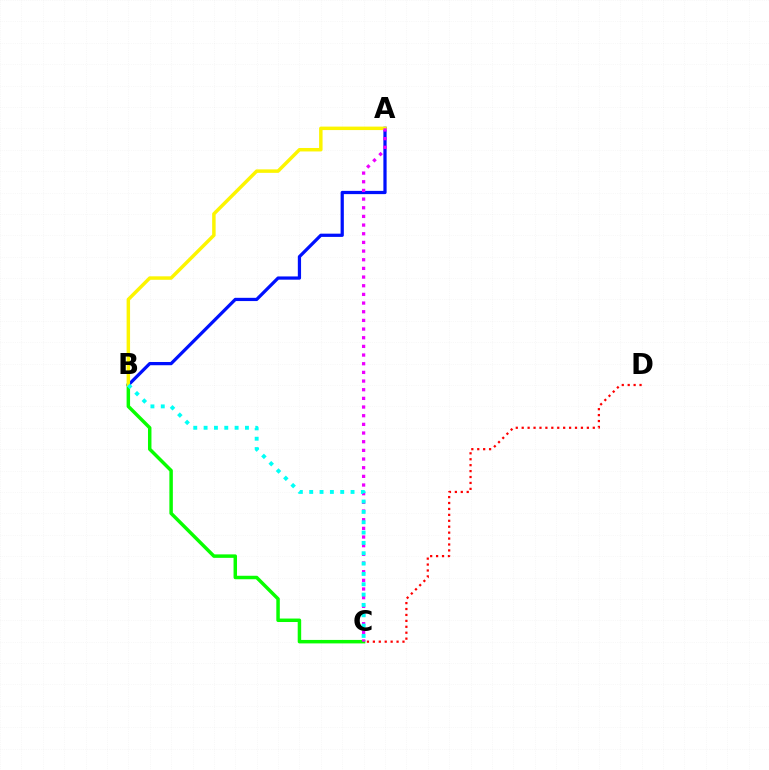{('B', 'C'): [{'color': '#08ff00', 'line_style': 'solid', 'thickness': 2.5}, {'color': '#00fff6', 'line_style': 'dotted', 'thickness': 2.81}], ('C', 'D'): [{'color': '#ff0000', 'line_style': 'dotted', 'thickness': 1.61}], ('A', 'B'): [{'color': '#0010ff', 'line_style': 'solid', 'thickness': 2.33}, {'color': '#fcf500', 'line_style': 'solid', 'thickness': 2.49}], ('A', 'C'): [{'color': '#ee00ff', 'line_style': 'dotted', 'thickness': 2.35}]}